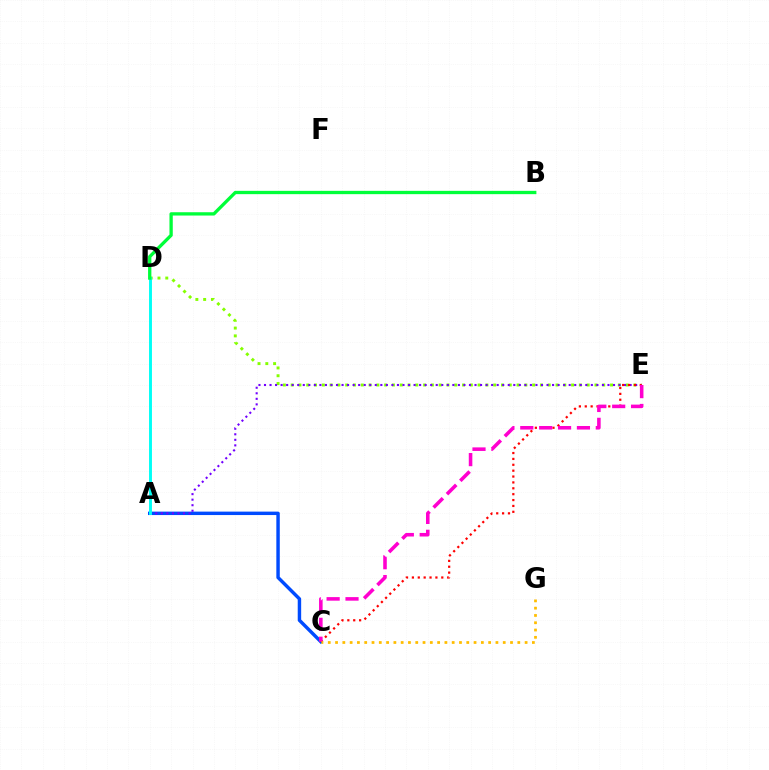{('A', 'C'): [{'color': '#004bff', 'line_style': 'solid', 'thickness': 2.47}], ('D', 'E'): [{'color': '#84ff00', 'line_style': 'dotted', 'thickness': 2.12}], ('A', 'E'): [{'color': '#7200ff', 'line_style': 'dotted', 'thickness': 1.51}], ('C', 'E'): [{'color': '#ff0000', 'line_style': 'dotted', 'thickness': 1.6}, {'color': '#ff00cf', 'line_style': 'dashed', 'thickness': 2.57}], ('A', 'D'): [{'color': '#00fff6', 'line_style': 'solid', 'thickness': 2.1}], ('C', 'G'): [{'color': '#ffbd00', 'line_style': 'dotted', 'thickness': 1.98}], ('B', 'D'): [{'color': '#00ff39', 'line_style': 'solid', 'thickness': 2.38}]}